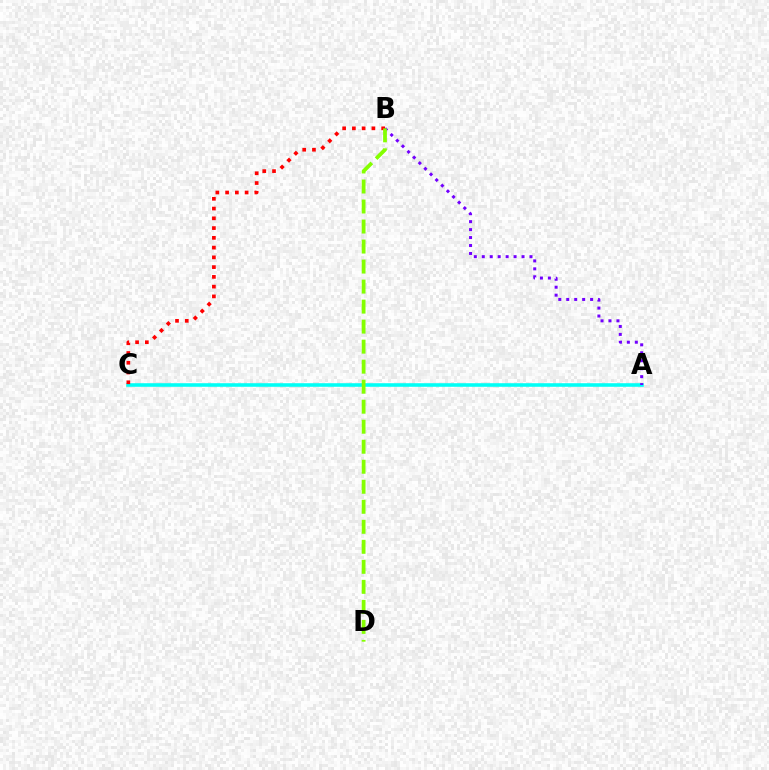{('A', 'C'): [{'color': '#00fff6', 'line_style': 'solid', 'thickness': 2.57}], ('A', 'B'): [{'color': '#7200ff', 'line_style': 'dotted', 'thickness': 2.16}], ('B', 'C'): [{'color': '#ff0000', 'line_style': 'dotted', 'thickness': 2.65}], ('B', 'D'): [{'color': '#84ff00', 'line_style': 'dashed', 'thickness': 2.72}]}